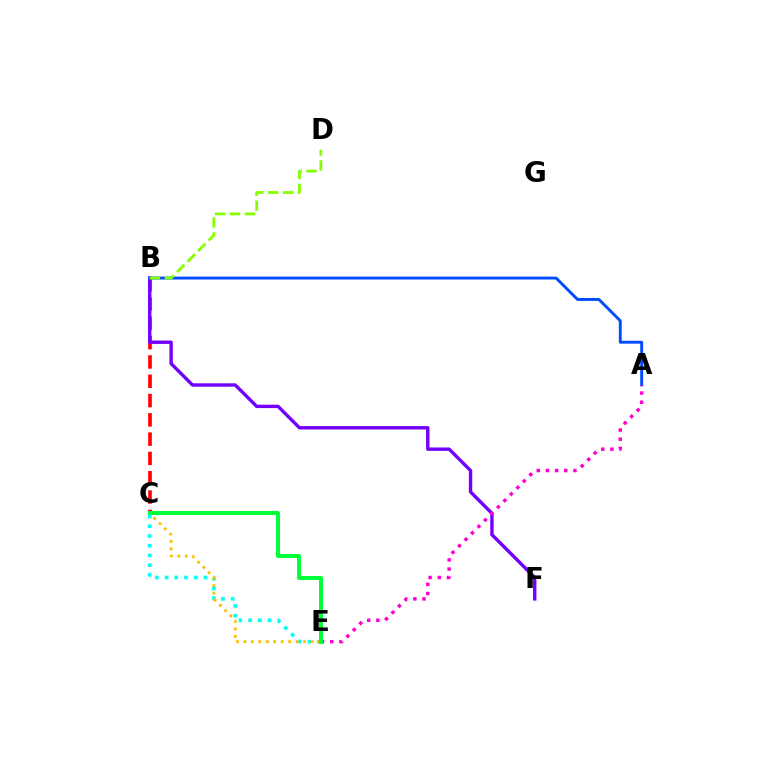{('B', 'C'): [{'color': '#ff0000', 'line_style': 'dashed', 'thickness': 2.62}], ('B', 'F'): [{'color': '#7200ff', 'line_style': 'solid', 'thickness': 2.44}], ('A', 'B'): [{'color': '#004bff', 'line_style': 'solid', 'thickness': 2.09}], ('C', 'E'): [{'color': '#00fff6', 'line_style': 'dotted', 'thickness': 2.64}, {'color': '#ffbd00', 'line_style': 'dotted', 'thickness': 2.02}, {'color': '#00ff39', 'line_style': 'solid', 'thickness': 2.87}], ('A', 'E'): [{'color': '#ff00cf', 'line_style': 'dotted', 'thickness': 2.49}], ('B', 'D'): [{'color': '#84ff00', 'line_style': 'dashed', 'thickness': 2.03}]}